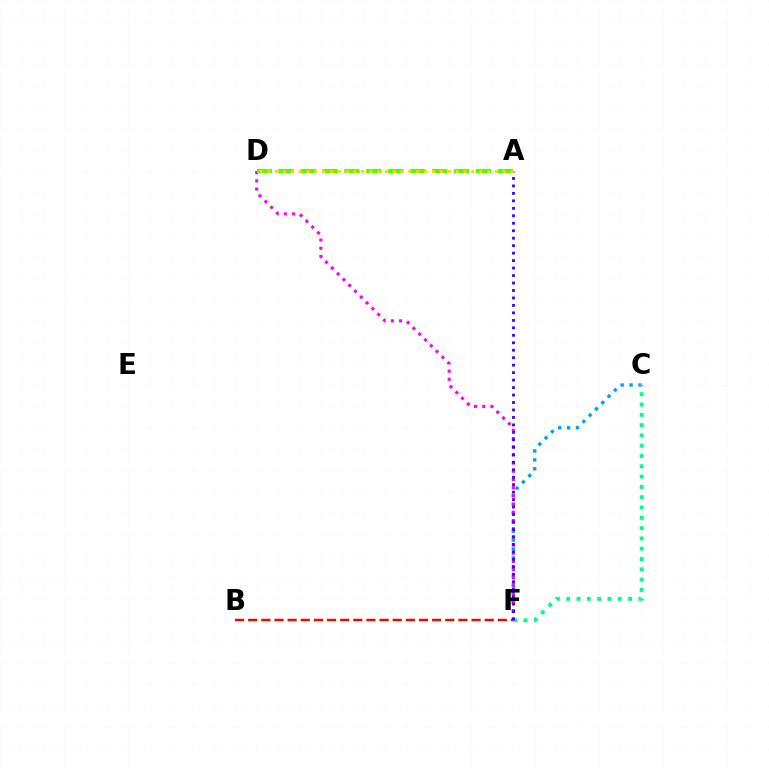{('C', 'F'): [{'color': '#009eff', 'line_style': 'dotted', 'thickness': 2.42}, {'color': '#00ff86', 'line_style': 'dotted', 'thickness': 2.8}], ('B', 'F'): [{'color': '#ff0000', 'line_style': 'dashed', 'thickness': 1.78}], ('D', 'F'): [{'color': '#ff00ed', 'line_style': 'dotted', 'thickness': 2.23}], ('A', 'D'): [{'color': '#4fff00', 'line_style': 'dashed', 'thickness': 2.98}, {'color': '#ffd500', 'line_style': 'dotted', 'thickness': 2.13}], ('A', 'F'): [{'color': '#3700ff', 'line_style': 'dotted', 'thickness': 2.03}]}